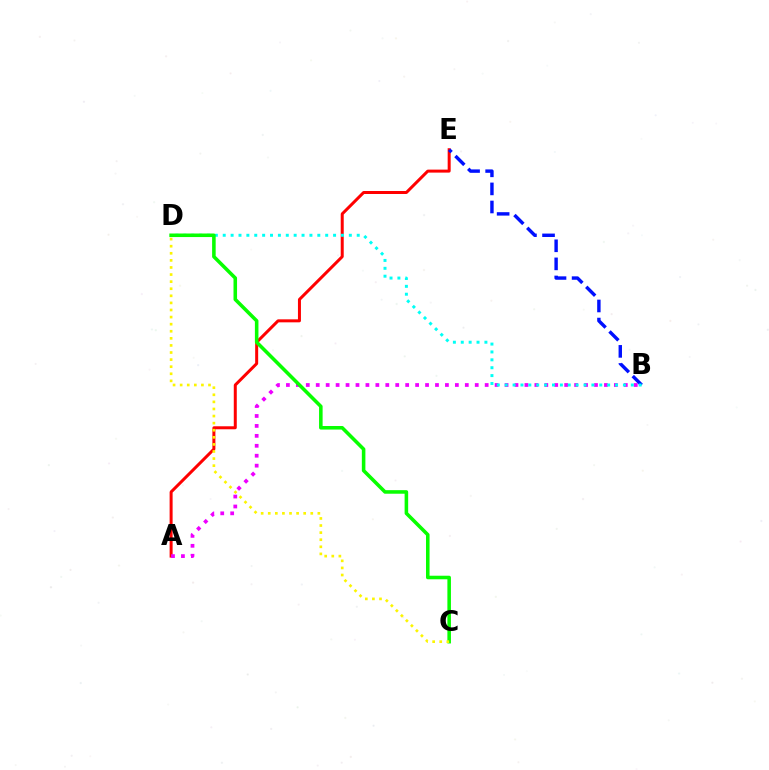{('A', 'E'): [{'color': '#ff0000', 'line_style': 'solid', 'thickness': 2.16}], ('A', 'B'): [{'color': '#ee00ff', 'line_style': 'dotted', 'thickness': 2.7}], ('B', 'E'): [{'color': '#0010ff', 'line_style': 'dashed', 'thickness': 2.46}], ('B', 'D'): [{'color': '#00fff6', 'line_style': 'dotted', 'thickness': 2.14}], ('C', 'D'): [{'color': '#08ff00', 'line_style': 'solid', 'thickness': 2.56}, {'color': '#fcf500', 'line_style': 'dotted', 'thickness': 1.93}]}